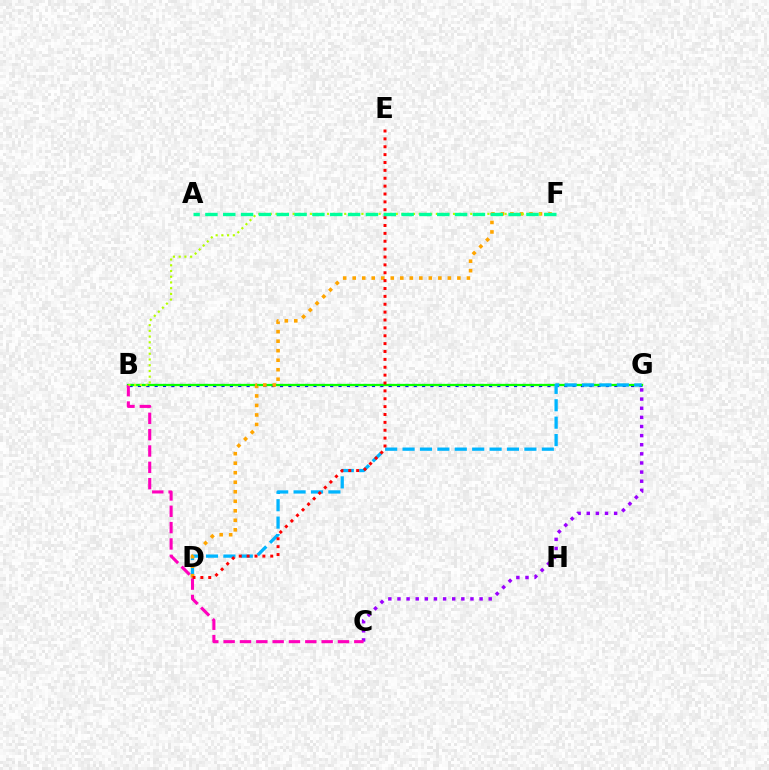{('B', 'G'): [{'color': '#0010ff', 'line_style': 'dotted', 'thickness': 2.27}, {'color': '#08ff00', 'line_style': 'solid', 'thickness': 1.63}], ('C', 'G'): [{'color': '#9b00ff', 'line_style': 'dotted', 'thickness': 2.48}], ('D', 'G'): [{'color': '#00b5ff', 'line_style': 'dashed', 'thickness': 2.36}], ('D', 'F'): [{'color': '#ffa500', 'line_style': 'dotted', 'thickness': 2.59}], ('B', 'C'): [{'color': '#ff00bd', 'line_style': 'dashed', 'thickness': 2.22}], ('B', 'F'): [{'color': '#b3ff00', 'line_style': 'dotted', 'thickness': 1.56}], ('D', 'E'): [{'color': '#ff0000', 'line_style': 'dotted', 'thickness': 2.14}], ('A', 'F'): [{'color': '#00ff9d', 'line_style': 'dashed', 'thickness': 2.42}]}